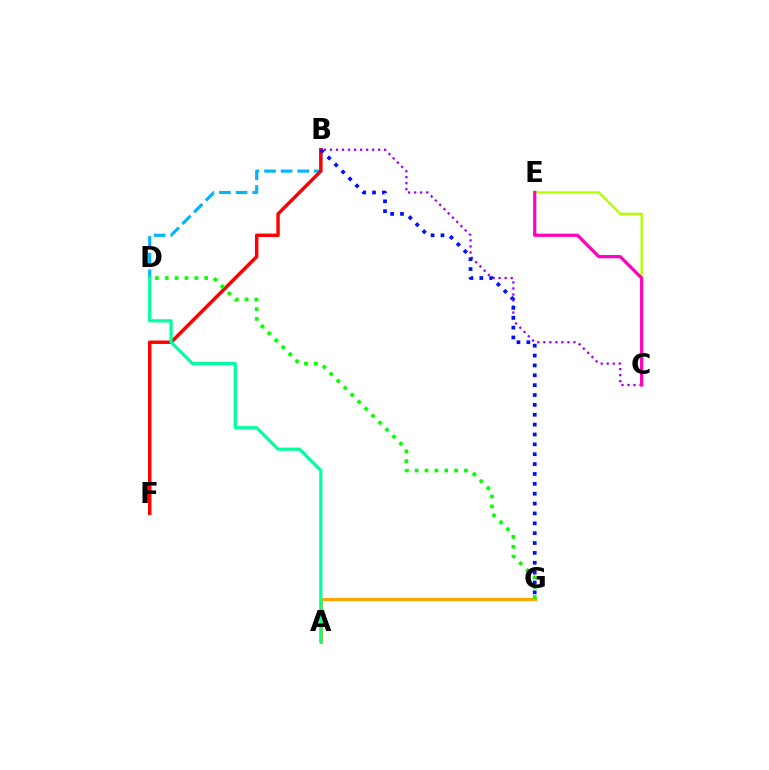{('B', 'D'): [{'color': '#00b5ff', 'line_style': 'dashed', 'thickness': 2.26}], ('A', 'G'): [{'color': '#ffa500', 'line_style': 'solid', 'thickness': 2.27}], ('B', 'F'): [{'color': '#ff0000', 'line_style': 'solid', 'thickness': 2.48}], ('B', 'C'): [{'color': '#9b00ff', 'line_style': 'dotted', 'thickness': 1.64}], ('B', 'G'): [{'color': '#0010ff', 'line_style': 'dotted', 'thickness': 2.68}], ('C', 'E'): [{'color': '#b3ff00', 'line_style': 'solid', 'thickness': 1.73}, {'color': '#ff00bd', 'line_style': 'solid', 'thickness': 2.31}], ('D', 'G'): [{'color': '#08ff00', 'line_style': 'dotted', 'thickness': 2.68}], ('A', 'D'): [{'color': '#00ff9d', 'line_style': 'solid', 'thickness': 2.3}]}